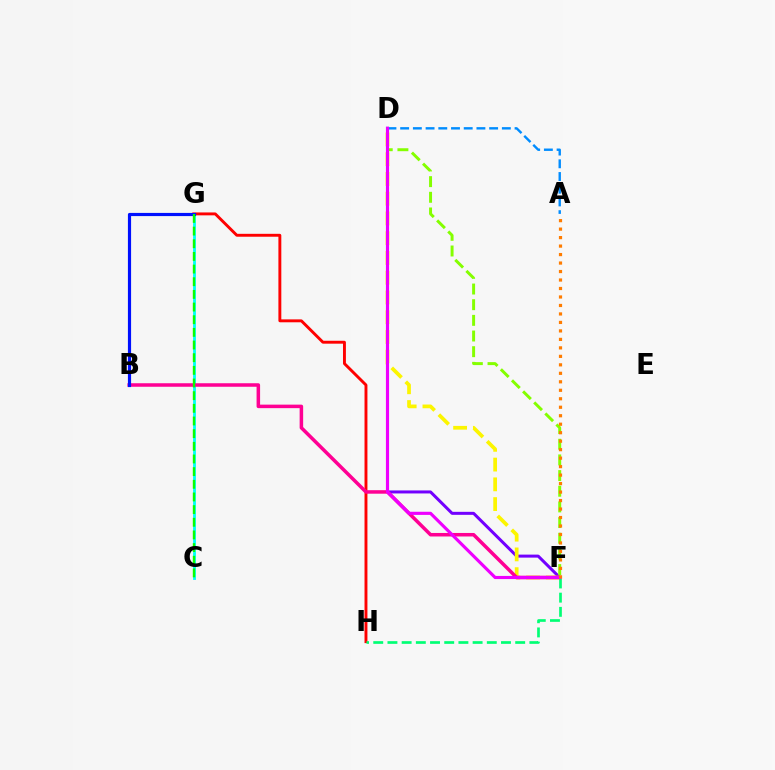{('G', 'H'): [{'color': '#ff0000', 'line_style': 'solid', 'thickness': 2.09}], ('D', 'F'): [{'color': '#7200ff', 'line_style': 'solid', 'thickness': 2.17}, {'color': '#fcf500', 'line_style': 'dashed', 'thickness': 2.68}, {'color': '#84ff00', 'line_style': 'dashed', 'thickness': 2.13}, {'color': '#ee00ff', 'line_style': 'solid', 'thickness': 2.26}], ('A', 'D'): [{'color': '#008cff', 'line_style': 'dashed', 'thickness': 1.73}], ('C', 'G'): [{'color': '#00fff6', 'line_style': 'solid', 'thickness': 2.03}, {'color': '#08ff00', 'line_style': 'dashed', 'thickness': 1.72}], ('B', 'F'): [{'color': '#ff0094', 'line_style': 'solid', 'thickness': 2.53}], ('B', 'G'): [{'color': '#0010ff', 'line_style': 'solid', 'thickness': 2.29}], ('F', 'H'): [{'color': '#00ff74', 'line_style': 'dashed', 'thickness': 1.93}], ('A', 'F'): [{'color': '#ff7c00', 'line_style': 'dotted', 'thickness': 2.3}]}